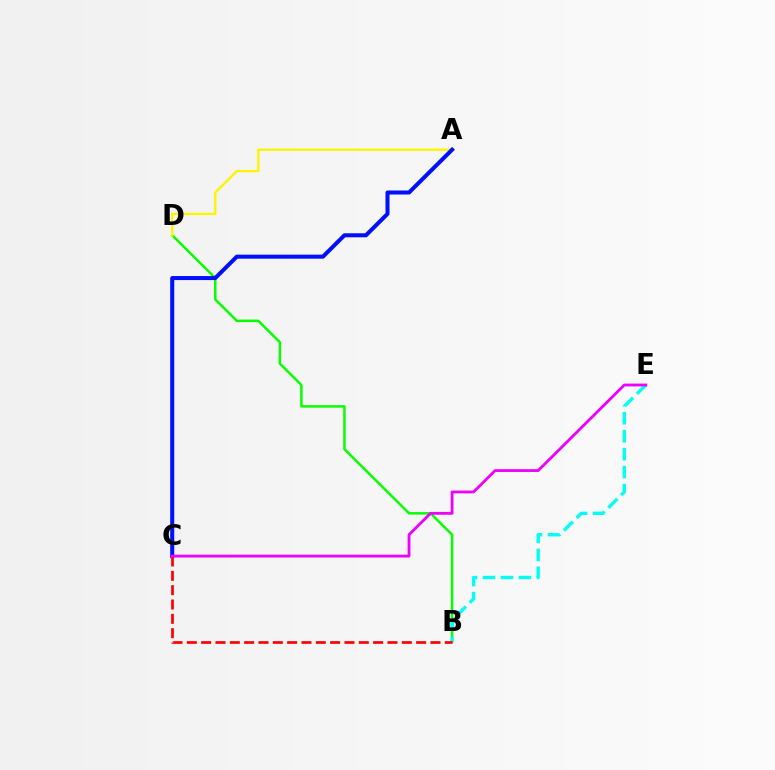{('B', 'D'): [{'color': '#08ff00', 'line_style': 'solid', 'thickness': 1.79}], ('A', 'D'): [{'color': '#fcf500', 'line_style': 'solid', 'thickness': 1.7}], ('A', 'C'): [{'color': '#0010ff', 'line_style': 'solid', 'thickness': 2.9}], ('B', 'E'): [{'color': '#00fff6', 'line_style': 'dashed', 'thickness': 2.44}], ('B', 'C'): [{'color': '#ff0000', 'line_style': 'dashed', 'thickness': 1.95}], ('C', 'E'): [{'color': '#ee00ff', 'line_style': 'solid', 'thickness': 2.03}]}